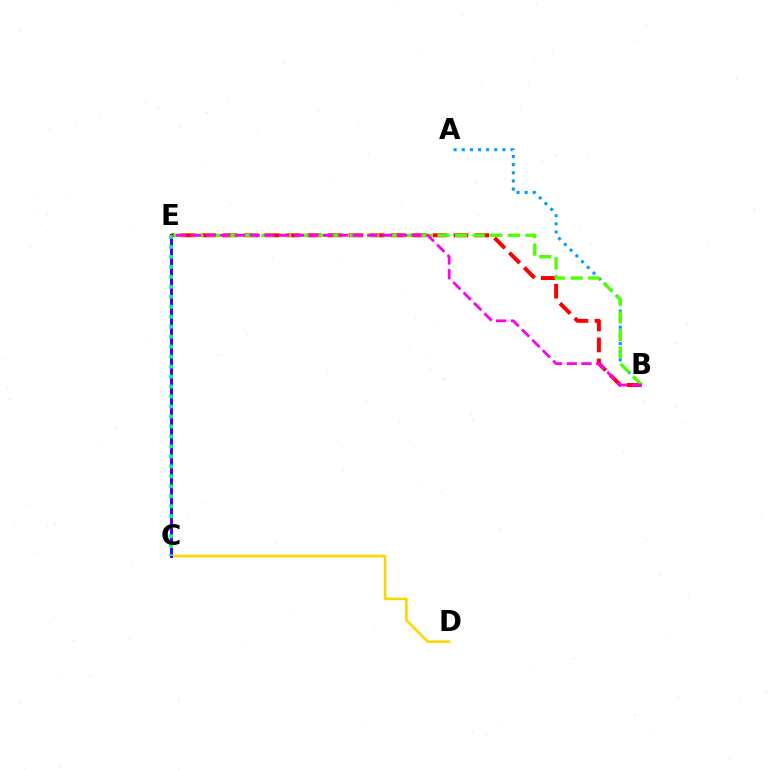{('C', 'D'): [{'color': '#ffd500', 'line_style': 'solid', 'thickness': 1.87}], ('A', 'B'): [{'color': '#009eff', 'line_style': 'dotted', 'thickness': 2.21}], ('B', 'E'): [{'color': '#ff0000', 'line_style': 'dashed', 'thickness': 2.85}, {'color': '#4fff00', 'line_style': 'dashed', 'thickness': 2.39}, {'color': '#ff00ed', 'line_style': 'dashed', 'thickness': 2.0}], ('C', 'E'): [{'color': '#3700ff', 'line_style': 'solid', 'thickness': 2.1}, {'color': '#00ff86', 'line_style': 'dotted', 'thickness': 2.71}]}